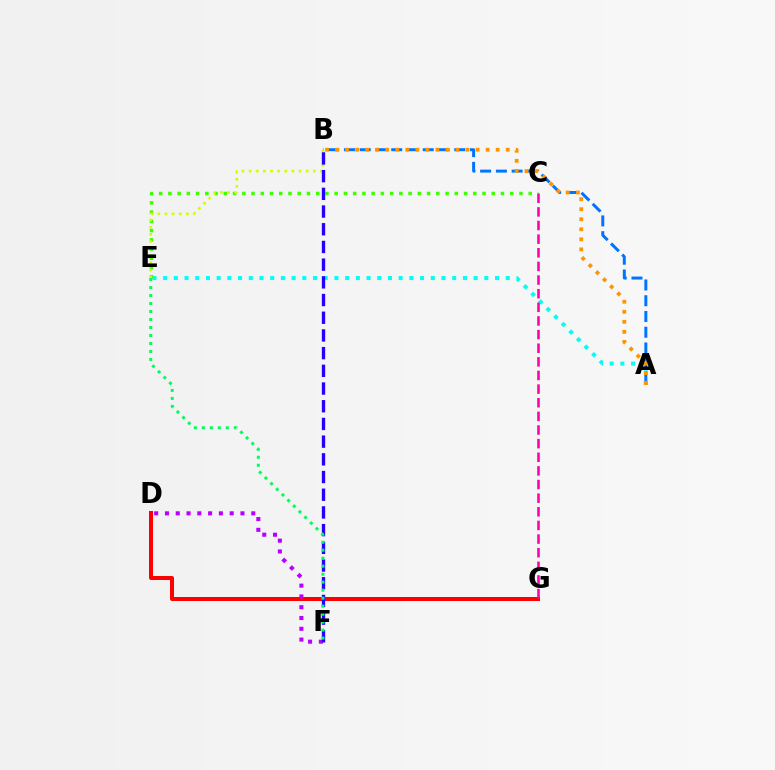{('A', 'B'): [{'color': '#0074ff', 'line_style': 'dashed', 'thickness': 2.14}, {'color': '#ff9400', 'line_style': 'dotted', 'thickness': 2.73}], ('A', 'E'): [{'color': '#00fff6', 'line_style': 'dotted', 'thickness': 2.91}], ('C', 'E'): [{'color': '#3dff00', 'line_style': 'dotted', 'thickness': 2.51}], ('D', 'G'): [{'color': '#ff0000', 'line_style': 'solid', 'thickness': 2.88}], ('B', 'E'): [{'color': '#d1ff00', 'line_style': 'dotted', 'thickness': 1.94}], ('C', 'G'): [{'color': '#ff00ac', 'line_style': 'dashed', 'thickness': 1.85}], ('D', 'F'): [{'color': '#b900ff', 'line_style': 'dotted', 'thickness': 2.93}], ('B', 'F'): [{'color': '#2500ff', 'line_style': 'dashed', 'thickness': 2.4}], ('E', 'F'): [{'color': '#00ff5c', 'line_style': 'dotted', 'thickness': 2.17}]}